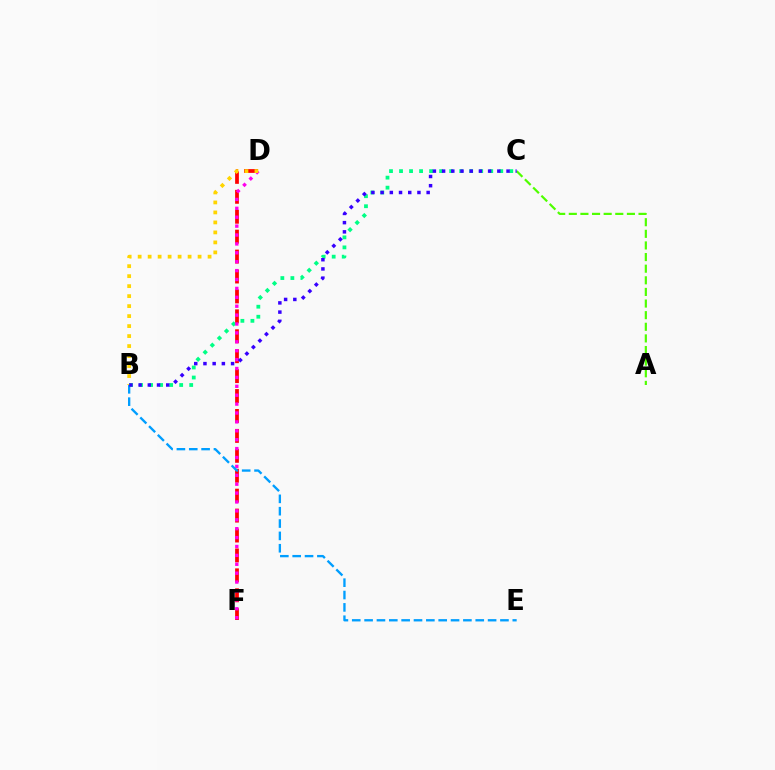{('D', 'F'): [{'color': '#ff0000', 'line_style': 'dashed', 'thickness': 2.71}, {'color': '#ff00ed', 'line_style': 'dotted', 'thickness': 2.42}], ('A', 'C'): [{'color': '#4fff00', 'line_style': 'dashed', 'thickness': 1.58}], ('B', 'C'): [{'color': '#00ff86', 'line_style': 'dotted', 'thickness': 2.72}, {'color': '#3700ff', 'line_style': 'dotted', 'thickness': 2.5}], ('B', 'E'): [{'color': '#009eff', 'line_style': 'dashed', 'thickness': 1.68}], ('B', 'D'): [{'color': '#ffd500', 'line_style': 'dotted', 'thickness': 2.71}]}